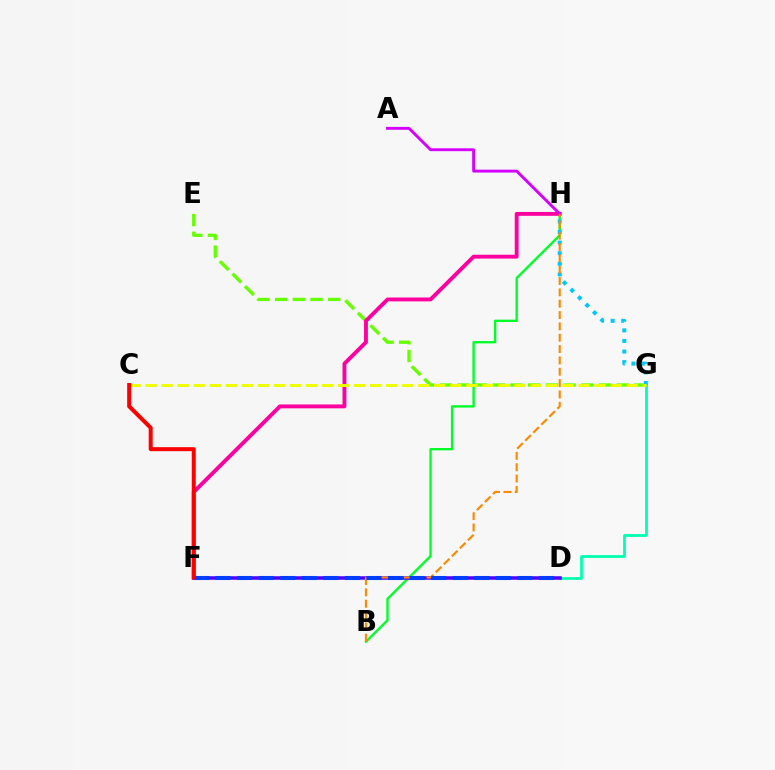{('E', 'G'): [{'color': '#66ff00', 'line_style': 'dashed', 'thickness': 2.4}], ('B', 'H'): [{'color': '#00ff27', 'line_style': 'solid', 'thickness': 1.7}, {'color': '#ff8800', 'line_style': 'dashed', 'thickness': 1.54}], ('D', 'G'): [{'color': '#00ffaf', 'line_style': 'solid', 'thickness': 1.99}], ('F', 'H'): [{'color': '#ff00a0', 'line_style': 'solid', 'thickness': 2.79}], ('G', 'H'): [{'color': '#00c7ff', 'line_style': 'dotted', 'thickness': 2.88}], ('A', 'H'): [{'color': '#d600ff', 'line_style': 'solid', 'thickness': 2.07}], ('D', 'F'): [{'color': '#4f00ff', 'line_style': 'solid', 'thickness': 2.54}, {'color': '#003fff', 'line_style': 'dashed', 'thickness': 2.93}], ('C', 'G'): [{'color': '#eeff00', 'line_style': 'dashed', 'thickness': 2.18}], ('C', 'F'): [{'color': '#ff0000', 'line_style': 'solid', 'thickness': 2.87}]}